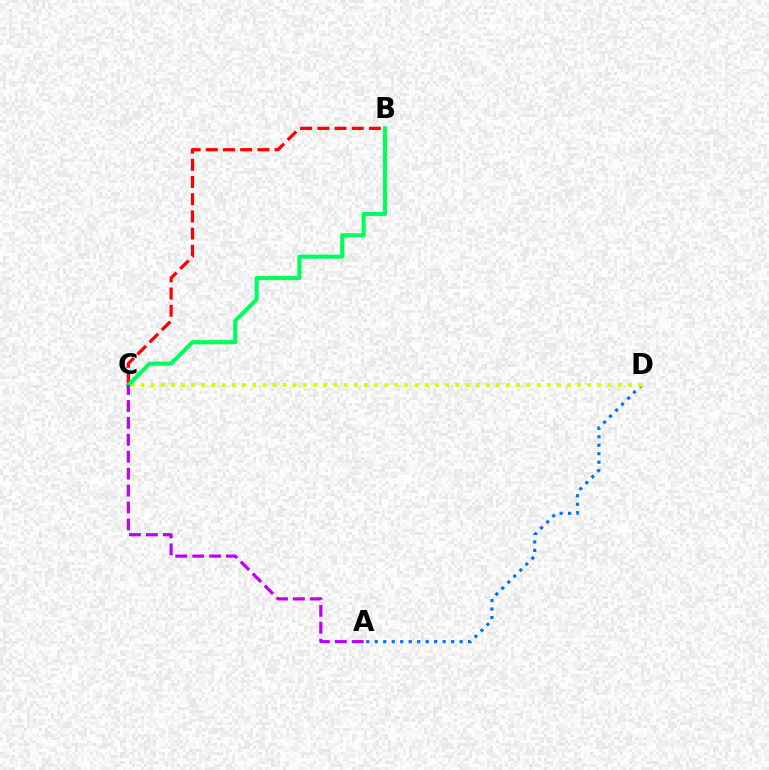{('A', 'D'): [{'color': '#0074ff', 'line_style': 'dotted', 'thickness': 2.31}], ('B', 'C'): [{'color': '#ff0000', 'line_style': 'dashed', 'thickness': 2.34}, {'color': '#00ff5c', 'line_style': 'solid', 'thickness': 2.97}], ('C', 'D'): [{'color': '#d1ff00', 'line_style': 'dotted', 'thickness': 2.76}], ('A', 'C'): [{'color': '#b900ff', 'line_style': 'dashed', 'thickness': 2.3}]}